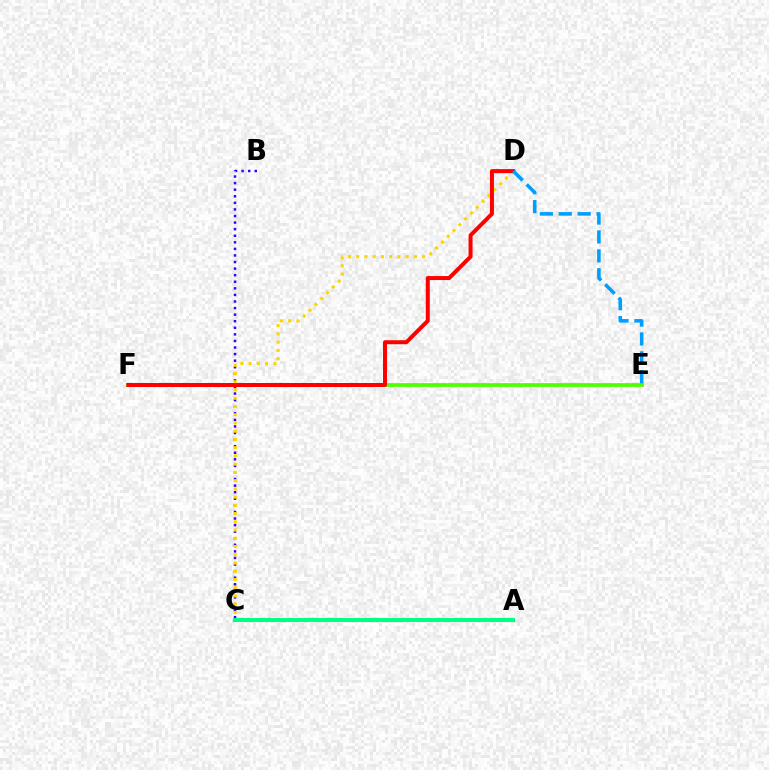{('B', 'C'): [{'color': '#3700ff', 'line_style': 'dotted', 'thickness': 1.79}], ('C', 'D'): [{'color': '#ffd500', 'line_style': 'dotted', 'thickness': 2.24}], ('A', 'C'): [{'color': '#ff00ed', 'line_style': 'dotted', 'thickness': 1.99}, {'color': '#00ff86', 'line_style': 'solid', 'thickness': 2.94}], ('E', 'F'): [{'color': '#4fff00', 'line_style': 'solid', 'thickness': 2.68}], ('D', 'F'): [{'color': '#ff0000', 'line_style': 'solid', 'thickness': 2.87}], ('D', 'E'): [{'color': '#009eff', 'line_style': 'dashed', 'thickness': 2.57}]}